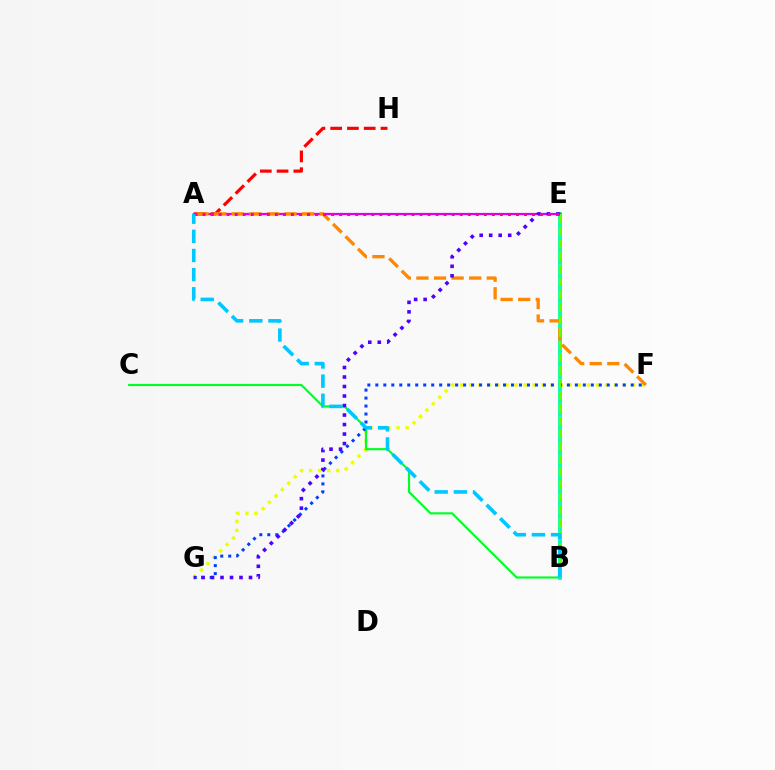{('F', 'G'): [{'color': '#eeff00', 'line_style': 'dotted', 'thickness': 2.46}, {'color': '#003fff', 'line_style': 'dotted', 'thickness': 2.17}], ('B', 'C'): [{'color': '#00ff27', 'line_style': 'solid', 'thickness': 1.55}], ('B', 'E'): [{'color': '#00ffaf', 'line_style': 'solid', 'thickness': 2.77}, {'color': '#66ff00', 'line_style': 'dashed', 'thickness': 1.72}], ('A', 'H'): [{'color': '#ff0000', 'line_style': 'dashed', 'thickness': 2.28}], ('A', 'E'): [{'color': '#d600ff', 'line_style': 'solid', 'thickness': 1.61}, {'color': '#ff00a0', 'line_style': 'dotted', 'thickness': 2.18}], ('A', 'F'): [{'color': '#ff8800', 'line_style': 'dashed', 'thickness': 2.39}], ('E', 'G'): [{'color': '#4f00ff', 'line_style': 'dotted', 'thickness': 2.58}], ('A', 'B'): [{'color': '#00c7ff', 'line_style': 'dashed', 'thickness': 2.6}]}